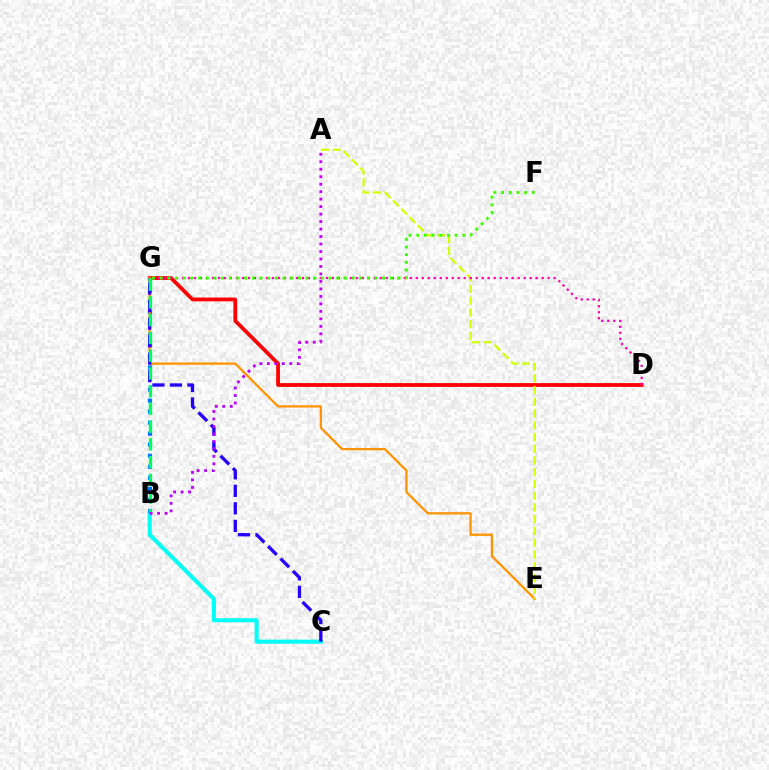{('B', 'C'): [{'color': '#00fff6', 'line_style': 'solid', 'thickness': 2.91}], ('D', 'G'): [{'color': '#ff0000', 'line_style': 'solid', 'thickness': 2.72}, {'color': '#ff00ac', 'line_style': 'dotted', 'thickness': 1.63}], ('B', 'G'): [{'color': '#0074ff', 'line_style': 'dotted', 'thickness': 3.0}, {'color': '#00ff5c', 'line_style': 'dashed', 'thickness': 2.41}], ('E', 'G'): [{'color': '#ff9400', 'line_style': 'solid', 'thickness': 1.65}], ('C', 'G'): [{'color': '#2500ff', 'line_style': 'dashed', 'thickness': 2.38}], ('A', 'E'): [{'color': '#d1ff00', 'line_style': 'dashed', 'thickness': 1.6}], ('F', 'G'): [{'color': '#3dff00', 'line_style': 'dotted', 'thickness': 2.09}], ('A', 'B'): [{'color': '#b900ff', 'line_style': 'dotted', 'thickness': 2.03}]}